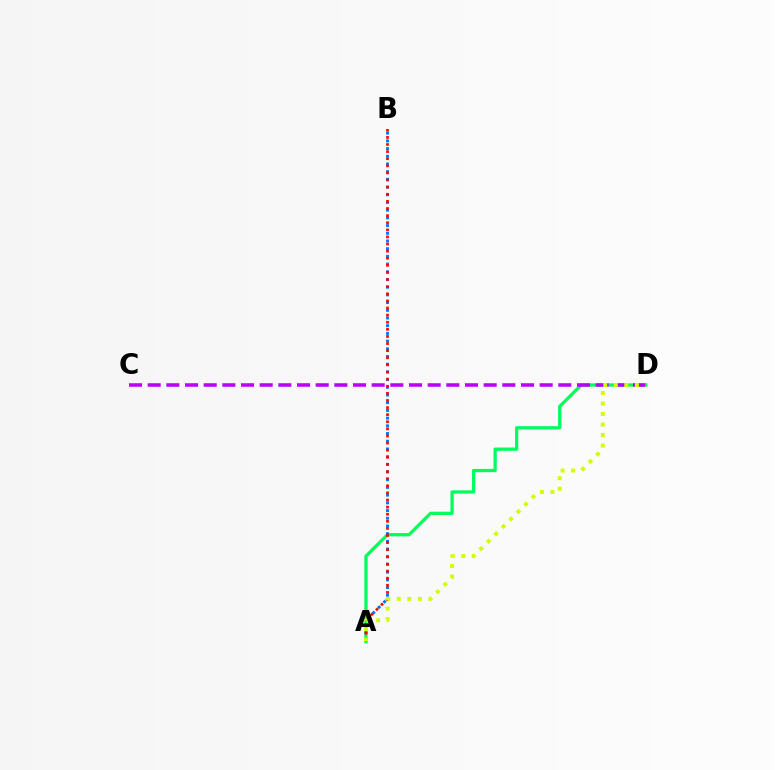{('A', 'D'): [{'color': '#00ff5c', 'line_style': 'solid', 'thickness': 2.35}, {'color': '#d1ff00', 'line_style': 'dotted', 'thickness': 2.86}], ('A', 'B'): [{'color': '#0074ff', 'line_style': 'dotted', 'thickness': 2.09}, {'color': '#ff0000', 'line_style': 'dotted', 'thickness': 1.93}], ('C', 'D'): [{'color': '#b900ff', 'line_style': 'dashed', 'thickness': 2.54}]}